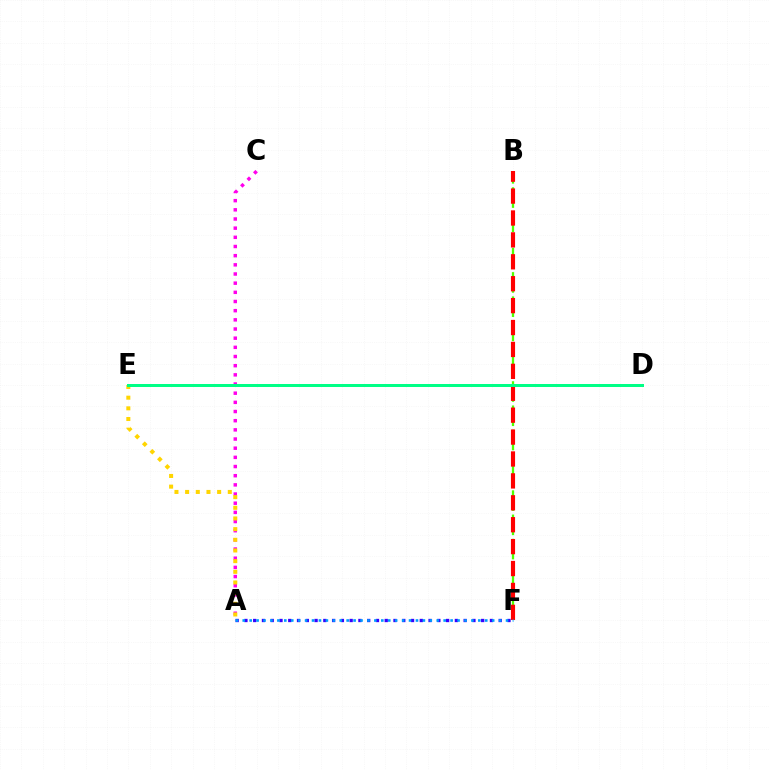{('A', 'F'): [{'color': '#3700ff', 'line_style': 'dotted', 'thickness': 2.38}, {'color': '#009eff', 'line_style': 'dotted', 'thickness': 1.88}], ('A', 'C'): [{'color': '#ff00ed', 'line_style': 'dotted', 'thickness': 2.49}], ('A', 'E'): [{'color': '#ffd500', 'line_style': 'dotted', 'thickness': 2.9}], ('B', 'F'): [{'color': '#4fff00', 'line_style': 'dashed', 'thickness': 1.65}, {'color': '#ff0000', 'line_style': 'dashed', 'thickness': 2.98}], ('D', 'E'): [{'color': '#00ff86', 'line_style': 'solid', 'thickness': 2.15}]}